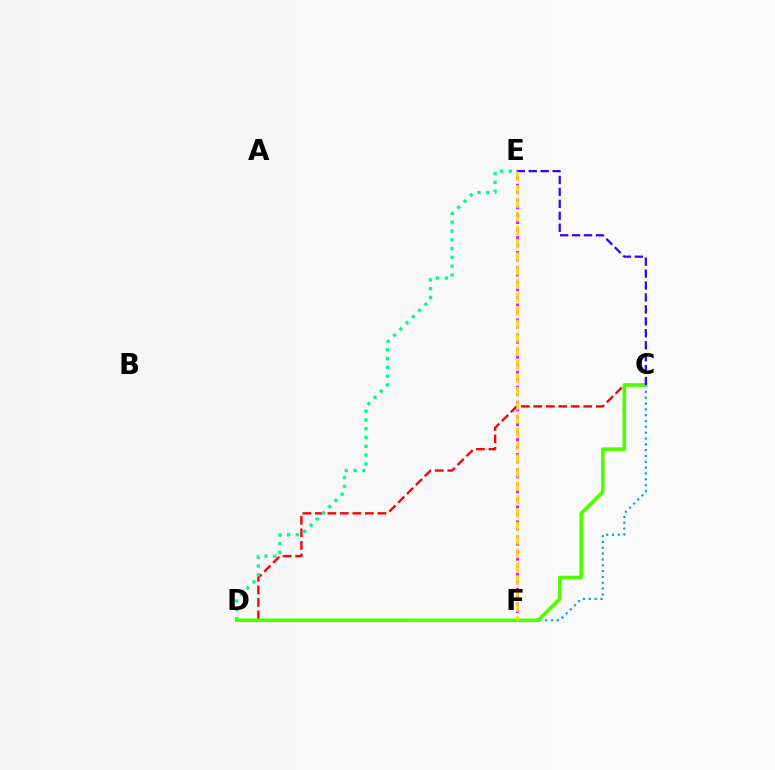{('C', 'D'): [{'color': '#ff0000', 'line_style': 'dashed', 'thickness': 1.7}, {'color': '#4fff00', 'line_style': 'solid', 'thickness': 2.61}], ('D', 'E'): [{'color': '#00ff86', 'line_style': 'dotted', 'thickness': 2.39}], ('C', 'F'): [{'color': '#009eff', 'line_style': 'dotted', 'thickness': 1.58}], ('E', 'F'): [{'color': '#ff00ed', 'line_style': 'dotted', 'thickness': 2.03}, {'color': '#ffd500', 'line_style': 'dashed', 'thickness': 1.83}], ('C', 'E'): [{'color': '#3700ff', 'line_style': 'dashed', 'thickness': 1.62}]}